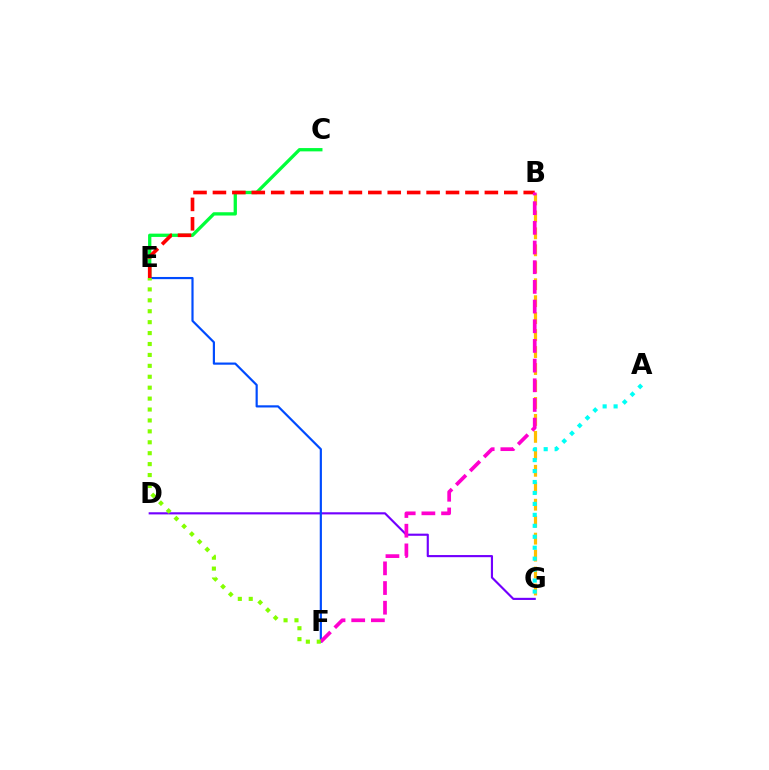{('C', 'E'): [{'color': '#00ff39', 'line_style': 'solid', 'thickness': 2.37}], ('B', 'G'): [{'color': '#ffbd00', 'line_style': 'dashed', 'thickness': 2.3}], ('A', 'G'): [{'color': '#00fff6', 'line_style': 'dotted', 'thickness': 2.98}], ('D', 'G'): [{'color': '#7200ff', 'line_style': 'solid', 'thickness': 1.54}], ('E', 'F'): [{'color': '#004bff', 'line_style': 'solid', 'thickness': 1.57}, {'color': '#84ff00', 'line_style': 'dotted', 'thickness': 2.97}], ('B', 'E'): [{'color': '#ff0000', 'line_style': 'dashed', 'thickness': 2.64}], ('B', 'F'): [{'color': '#ff00cf', 'line_style': 'dashed', 'thickness': 2.67}]}